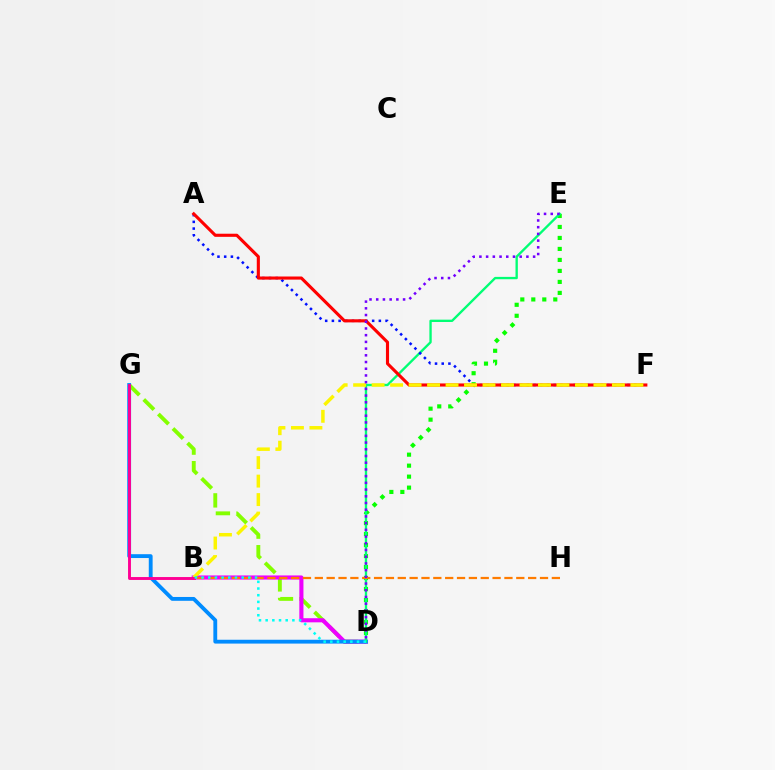{('D', 'G'): [{'color': '#84ff00', 'line_style': 'dashed', 'thickness': 2.8}, {'color': '#008cff', 'line_style': 'solid', 'thickness': 2.76}], ('B', 'D'): [{'color': '#ee00ff', 'line_style': 'solid', 'thickness': 2.96}, {'color': '#00fff6', 'line_style': 'dotted', 'thickness': 1.81}], ('D', 'E'): [{'color': '#08ff00', 'line_style': 'dotted', 'thickness': 2.99}, {'color': '#00ff74', 'line_style': 'solid', 'thickness': 1.69}, {'color': '#7200ff', 'line_style': 'dotted', 'thickness': 1.82}], ('A', 'F'): [{'color': '#0010ff', 'line_style': 'dotted', 'thickness': 1.82}, {'color': '#ff0000', 'line_style': 'solid', 'thickness': 2.24}], ('B', 'H'): [{'color': '#ff7c00', 'line_style': 'dashed', 'thickness': 1.61}], ('B', 'F'): [{'color': '#fcf500', 'line_style': 'dashed', 'thickness': 2.51}], ('B', 'G'): [{'color': '#ff0094', 'line_style': 'solid', 'thickness': 2.1}]}